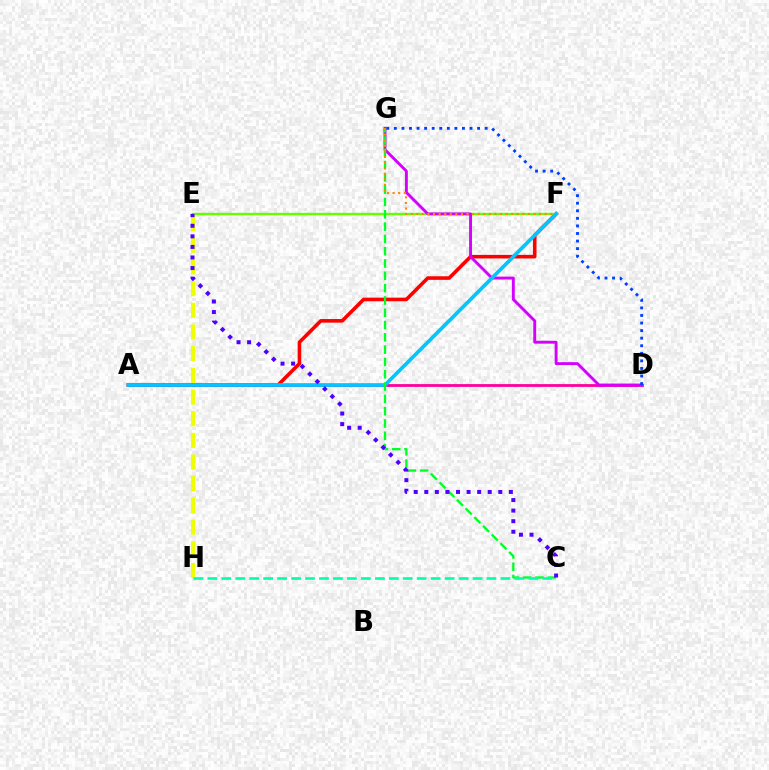{('E', 'H'): [{'color': '#eeff00', 'line_style': 'dashed', 'thickness': 2.95}], ('A', 'F'): [{'color': '#ff0000', 'line_style': 'solid', 'thickness': 2.59}, {'color': '#00c7ff', 'line_style': 'solid', 'thickness': 2.66}], ('E', 'F'): [{'color': '#66ff00', 'line_style': 'solid', 'thickness': 1.74}], ('A', 'D'): [{'color': '#ff00a0', 'line_style': 'solid', 'thickness': 2.02}], ('D', 'G'): [{'color': '#d600ff', 'line_style': 'solid', 'thickness': 2.09}, {'color': '#003fff', 'line_style': 'dotted', 'thickness': 2.06}], ('C', 'G'): [{'color': '#00ff27', 'line_style': 'dashed', 'thickness': 1.67}], ('F', 'G'): [{'color': '#ff8800', 'line_style': 'dotted', 'thickness': 1.52}], ('C', 'H'): [{'color': '#00ffaf', 'line_style': 'dashed', 'thickness': 1.9}], ('C', 'E'): [{'color': '#4f00ff', 'line_style': 'dotted', 'thickness': 2.87}]}